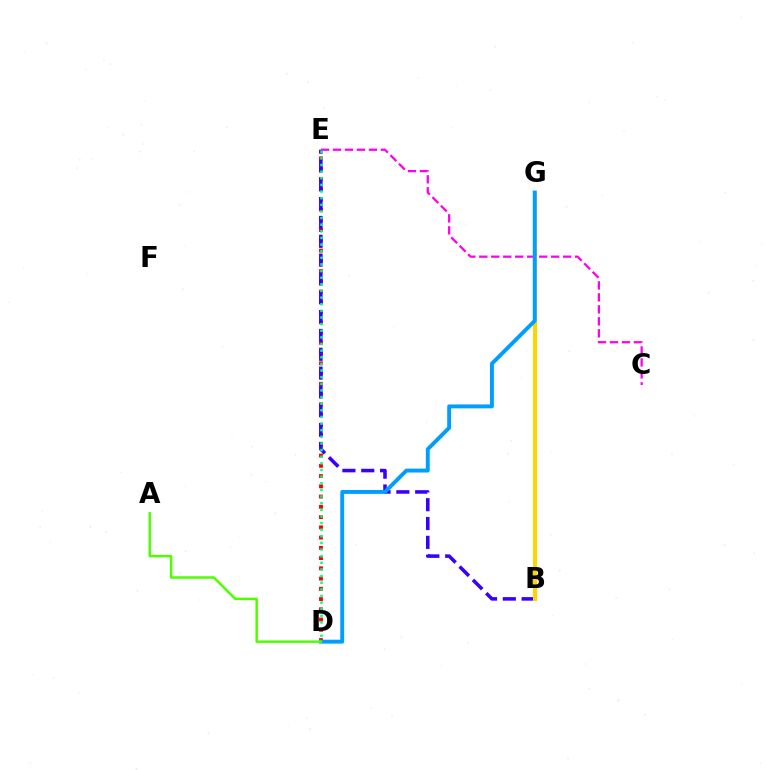{('D', 'E'): [{'color': '#ff0000', 'line_style': 'dotted', 'thickness': 2.78}, {'color': '#00ff86', 'line_style': 'dotted', 'thickness': 1.8}], ('B', 'E'): [{'color': '#3700ff', 'line_style': 'dashed', 'thickness': 2.56}], ('C', 'E'): [{'color': '#ff00ed', 'line_style': 'dashed', 'thickness': 1.63}], ('B', 'G'): [{'color': '#ffd500', 'line_style': 'solid', 'thickness': 2.91}], ('D', 'G'): [{'color': '#009eff', 'line_style': 'solid', 'thickness': 2.82}], ('A', 'D'): [{'color': '#4fff00', 'line_style': 'solid', 'thickness': 1.79}]}